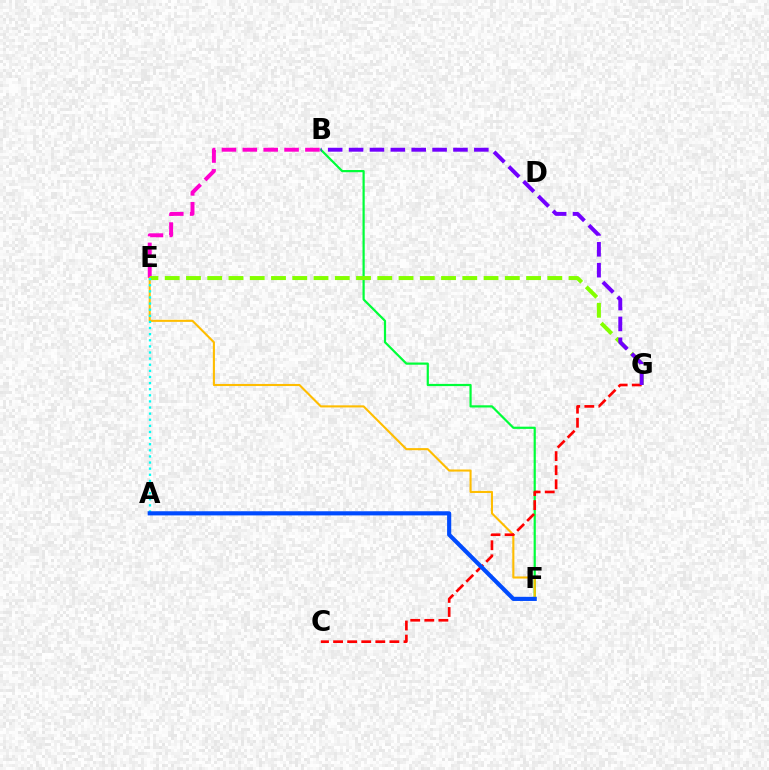{('B', 'F'): [{'color': '#00ff39', 'line_style': 'solid', 'thickness': 1.59}], ('B', 'E'): [{'color': '#ff00cf', 'line_style': 'dashed', 'thickness': 2.83}], ('E', 'G'): [{'color': '#84ff00', 'line_style': 'dashed', 'thickness': 2.89}], ('E', 'F'): [{'color': '#ffbd00', 'line_style': 'solid', 'thickness': 1.51}], ('C', 'G'): [{'color': '#ff0000', 'line_style': 'dashed', 'thickness': 1.91}], ('A', 'E'): [{'color': '#00fff6', 'line_style': 'dotted', 'thickness': 1.66}], ('A', 'F'): [{'color': '#004bff', 'line_style': 'solid', 'thickness': 2.98}], ('B', 'G'): [{'color': '#7200ff', 'line_style': 'dashed', 'thickness': 2.84}]}